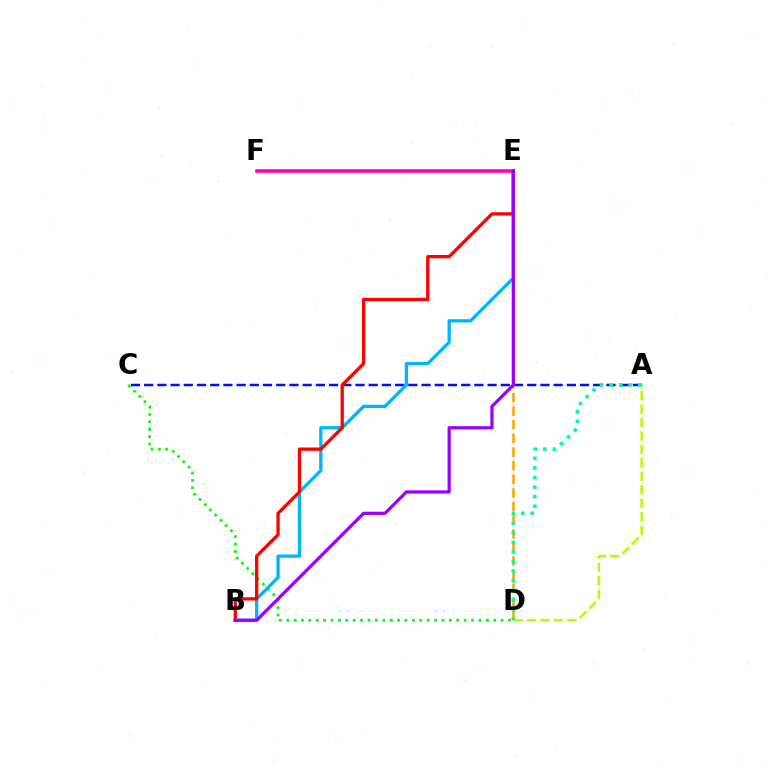{('E', 'F'): [{'color': '#ff00bd', 'line_style': 'solid', 'thickness': 2.57}], ('C', 'D'): [{'color': '#08ff00', 'line_style': 'dotted', 'thickness': 2.01}], ('A', 'C'): [{'color': '#0010ff', 'line_style': 'dashed', 'thickness': 1.79}], ('A', 'D'): [{'color': '#b3ff00', 'line_style': 'dashed', 'thickness': 1.83}, {'color': '#00ff9d', 'line_style': 'dotted', 'thickness': 2.6}], ('B', 'E'): [{'color': '#00b5ff', 'line_style': 'solid', 'thickness': 2.37}, {'color': '#ff0000', 'line_style': 'solid', 'thickness': 2.37}, {'color': '#9b00ff', 'line_style': 'solid', 'thickness': 2.32}], ('D', 'E'): [{'color': '#ffa500', 'line_style': 'dashed', 'thickness': 1.85}]}